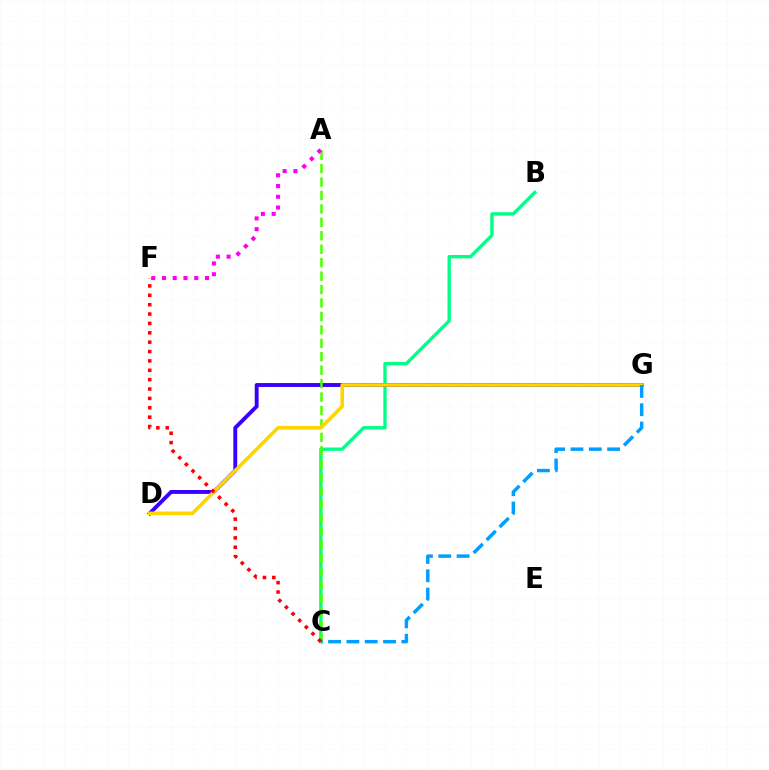{('B', 'C'): [{'color': '#00ff86', 'line_style': 'solid', 'thickness': 2.41}], ('D', 'G'): [{'color': '#3700ff', 'line_style': 'solid', 'thickness': 2.8}, {'color': '#ffd500', 'line_style': 'solid', 'thickness': 2.6}], ('A', 'C'): [{'color': '#4fff00', 'line_style': 'dashed', 'thickness': 1.83}], ('C', 'G'): [{'color': '#009eff', 'line_style': 'dashed', 'thickness': 2.49}], ('C', 'F'): [{'color': '#ff0000', 'line_style': 'dotted', 'thickness': 2.55}], ('A', 'F'): [{'color': '#ff00ed', 'line_style': 'dotted', 'thickness': 2.92}]}